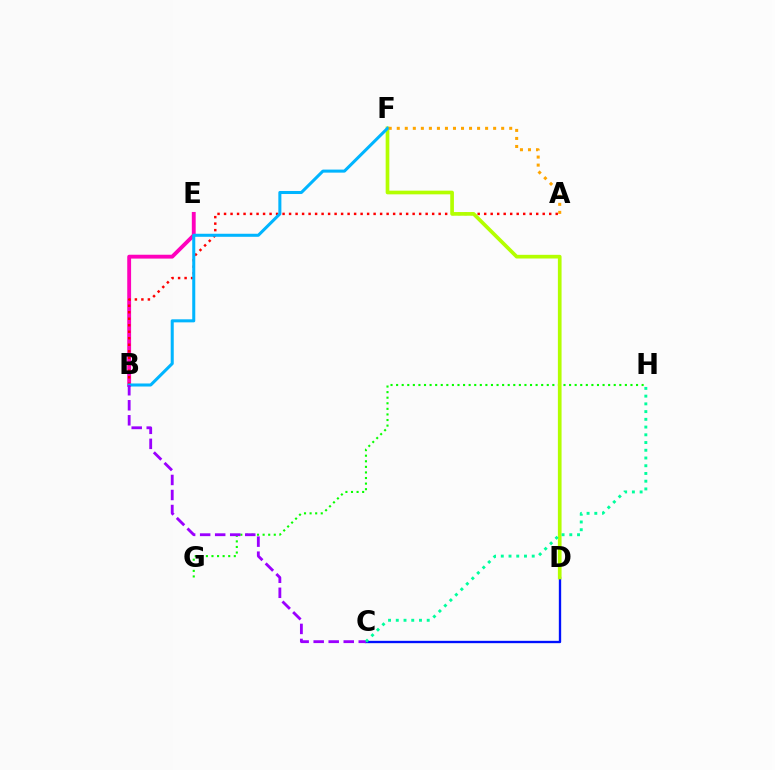{('B', 'E'): [{'color': '#ff00bd', 'line_style': 'solid', 'thickness': 2.78}], ('G', 'H'): [{'color': '#08ff00', 'line_style': 'dotted', 'thickness': 1.52}], ('C', 'D'): [{'color': '#0010ff', 'line_style': 'solid', 'thickness': 1.68}], ('A', 'B'): [{'color': '#ff0000', 'line_style': 'dotted', 'thickness': 1.77}], ('D', 'F'): [{'color': '#b3ff00', 'line_style': 'solid', 'thickness': 2.65}], ('B', 'F'): [{'color': '#00b5ff', 'line_style': 'solid', 'thickness': 2.19}], ('B', 'C'): [{'color': '#9b00ff', 'line_style': 'dashed', 'thickness': 2.04}], ('C', 'H'): [{'color': '#00ff9d', 'line_style': 'dotted', 'thickness': 2.1}], ('A', 'F'): [{'color': '#ffa500', 'line_style': 'dotted', 'thickness': 2.18}]}